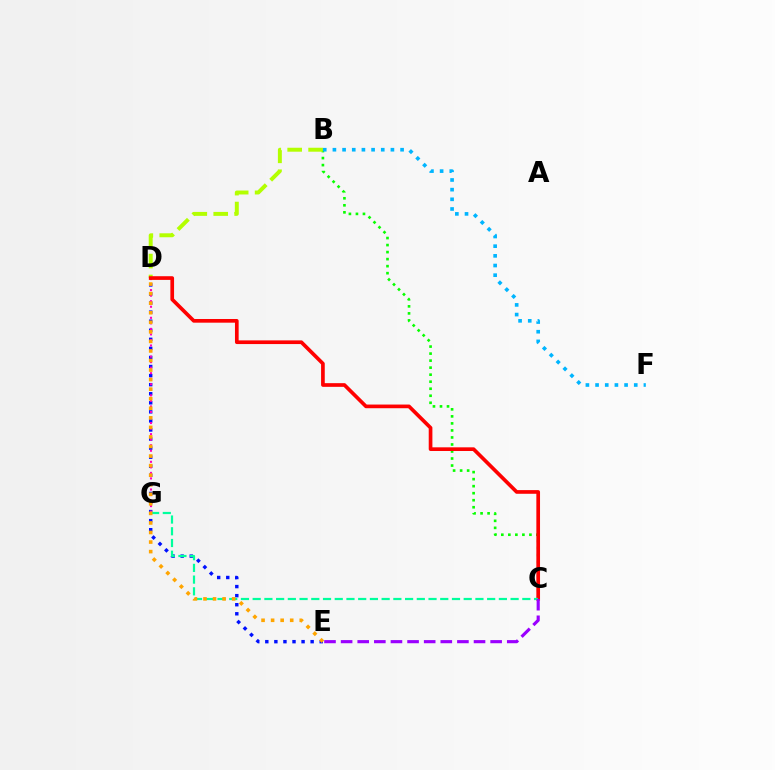{('D', 'E'): [{'color': '#0010ff', 'line_style': 'dotted', 'thickness': 2.46}, {'color': '#ffa500', 'line_style': 'dotted', 'thickness': 2.6}], ('B', 'C'): [{'color': '#08ff00', 'line_style': 'dotted', 'thickness': 1.91}], ('B', 'D'): [{'color': '#b3ff00', 'line_style': 'dashed', 'thickness': 2.84}], ('D', 'G'): [{'color': '#ff00bd', 'line_style': 'dotted', 'thickness': 1.5}], ('C', 'D'): [{'color': '#ff0000', 'line_style': 'solid', 'thickness': 2.65}], ('C', 'G'): [{'color': '#00ff9d', 'line_style': 'dashed', 'thickness': 1.59}], ('B', 'F'): [{'color': '#00b5ff', 'line_style': 'dotted', 'thickness': 2.63}], ('C', 'E'): [{'color': '#9b00ff', 'line_style': 'dashed', 'thickness': 2.26}]}